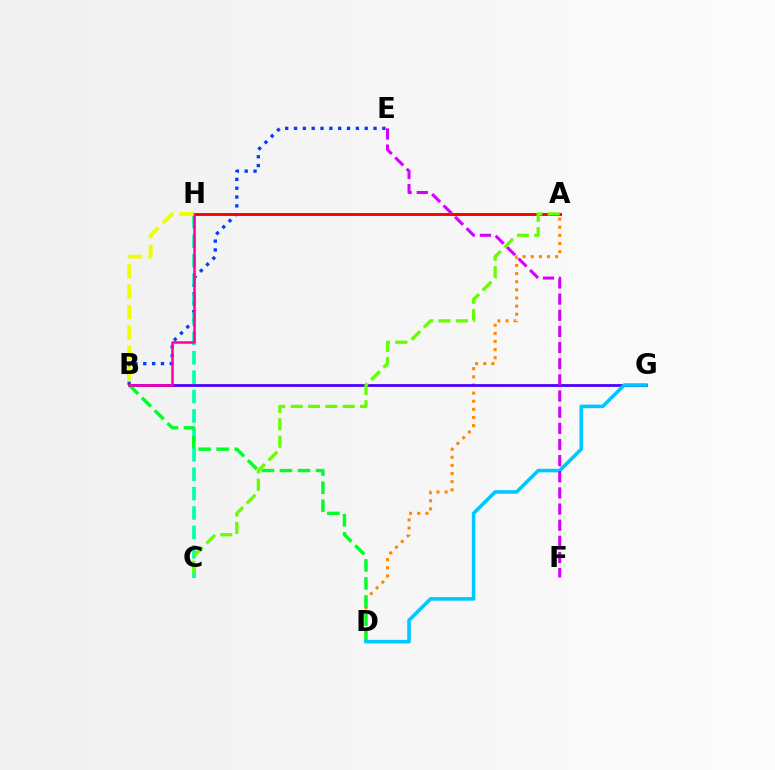{('A', 'D'): [{'color': '#ff8800', 'line_style': 'dotted', 'thickness': 2.21}], ('B', 'E'): [{'color': '#003fff', 'line_style': 'dotted', 'thickness': 2.4}], ('C', 'H'): [{'color': '#00ffaf', 'line_style': 'dashed', 'thickness': 2.64}], ('B', 'G'): [{'color': '#4f00ff', 'line_style': 'solid', 'thickness': 2.01}], ('A', 'H'): [{'color': '#ff0000', 'line_style': 'solid', 'thickness': 2.11}], ('B', 'D'): [{'color': '#00ff27', 'line_style': 'dashed', 'thickness': 2.45}], ('A', 'C'): [{'color': '#66ff00', 'line_style': 'dashed', 'thickness': 2.36}], ('B', 'H'): [{'color': '#ff00a0', 'line_style': 'solid', 'thickness': 1.8}, {'color': '#eeff00', 'line_style': 'dashed', 'thickness': 2.78}], ('D', 'G'): [{'color': '#00c7ff', 'line_style': 'solid', 'thickness': 2.58}], ('E', 'F'): [{'color': '#d600ff', 'line_style': 'dashed', 'thickness': 2.19}]}